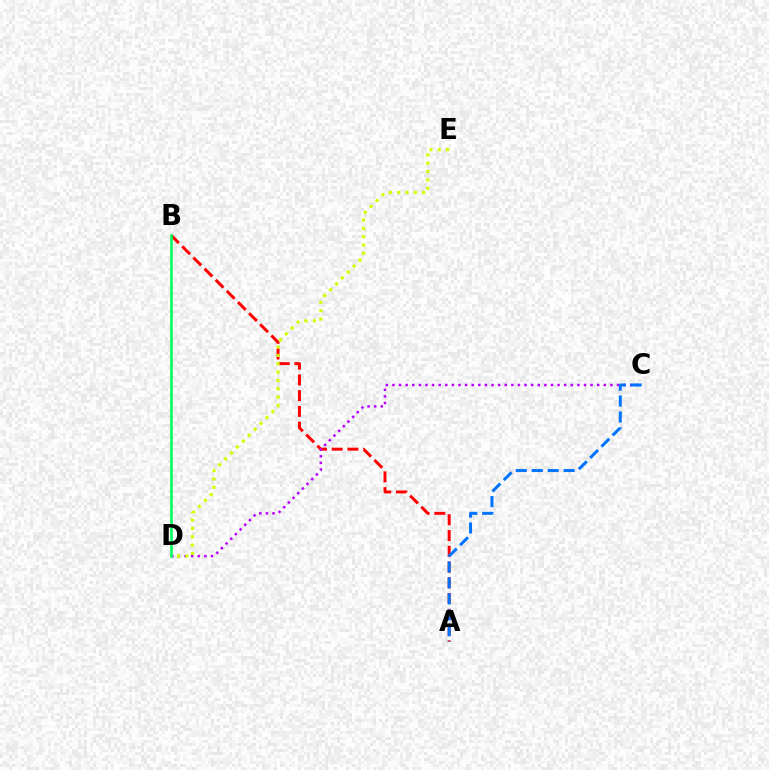{('A', 'B'): [{'color': '#ff0000', 'line_style': 'dashed', 'thickness': 2.14}], ('C', 'D'): [{'color': '#b900ff', 'line_style': 'dotted', 'thickness': 1.79}], ('A', 'C'): [{'color': '#0074ff', 'line_style': 'dashed', 'thickness': 2.17}], ('D', 'E'): [{'color': '#d1ff00', 'line_style': 'dotted', 'thickness': 2.27}], ('B', 'D'): [{'color': '#00ff5c', 'line_style': 'solid', 'thickness': 1.88}]}